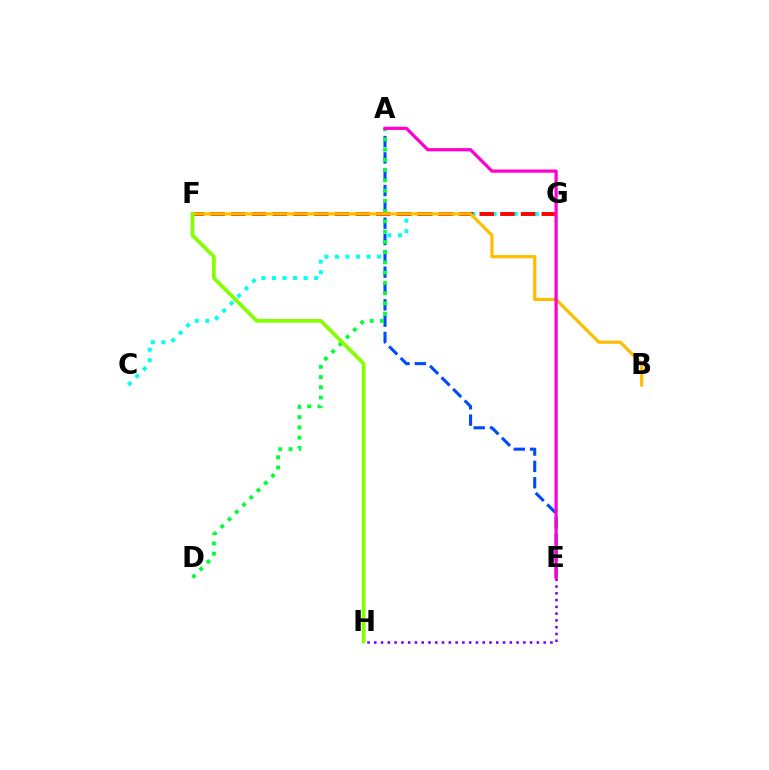{('C', 'G'): [{'color': '#00fff6', 'line_style': 'dotted', 'thickness': 2.87}], ('F', 'G'): [{'color': '#ff0000', 'line_style': 'dashed', 'thickness': 2.81}], ('E', 'H'): [{'color': '#7200ff', 'line_style': 'dotted', 'thickness': 1.84}], ('A', 'E'): [{'color': '#004bff', 'line_style': 'dashed', 'thickness': 2.22}, {'color': '#ff00cf', 'line_style': 'solid', 'thickness': 2.32}], ('A', 'D'): [{'color': '#00ff39', 'line_style': 'dotted', 'thickness': 2.78}], ('B', 'F'): [{'color': '#ffbd00', 'line_style': 'solid', 'thickness': 2.29}], ('F', 'H'): [{'color': '#84ff00', 'line_style': 'solid', 'thickness': 2.67}]}